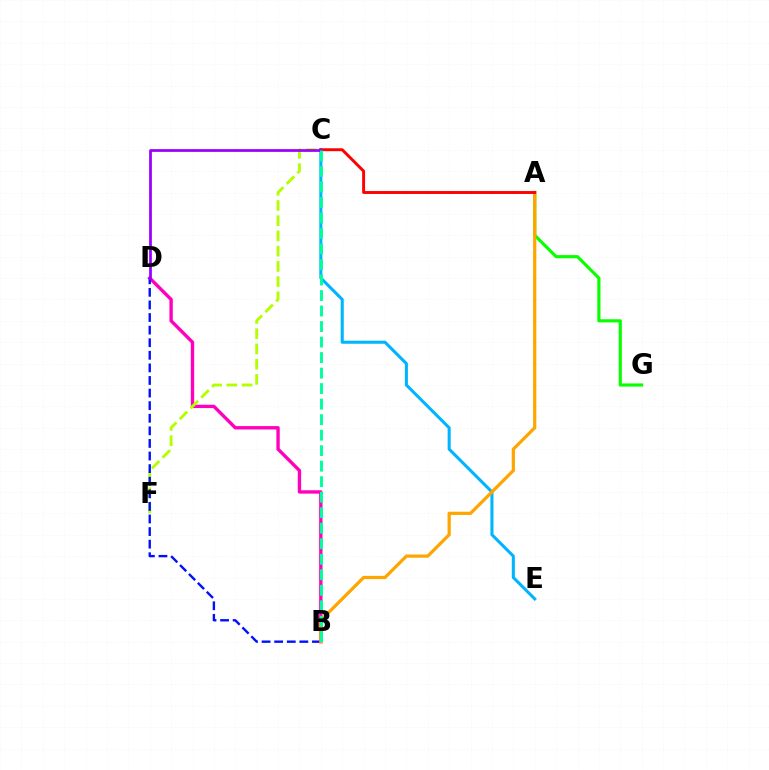{('B', 'D'): [{'color': '#ff00bd', 'line_style': 'solid', 'thickness': 2.42}, {'color': '#0010ff', 'line_style': 'dashed', 'thickness': 1.71}], ('A', 'G'): [{'color': '#08ff00', 'line_style': 'solid', 'thickness': 2.26}], ('C', 'F'): [{'color': '#b3ff00', 'line_style': 'dashed', 'thickness': 2.07}], ('C', 'E'): [{'color': '#00b5ff', 'line_style': 'solid', 'thickness': 2.2}], ('A', 'B'): [{'color': '#ffa500', 'line_style': 'solid', 'thickness': 2.32}], ('A', 'C'): [{'color': '#ff0000', 'line_style': 'solid', 'thickness': 2.1}], ('C', 'D'): [{'color': '#9b00ff', 'line_style': 'solid', 'thickness': 1.98}], ('B', 'C'): [{'color': '#00ff9d', 'line_style': 'dashed', 'thickness': 2.11}]}